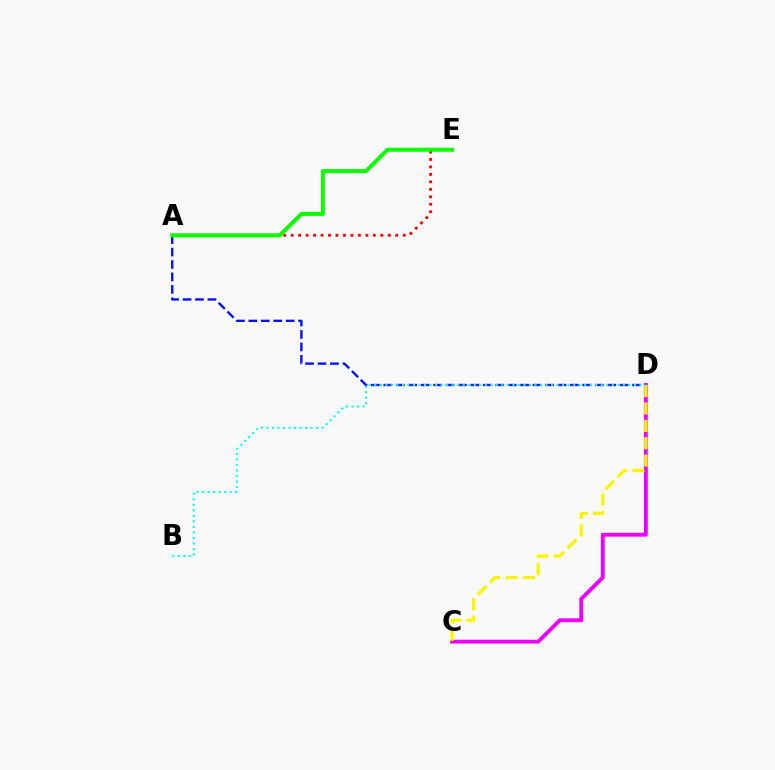{('C', 'D'): [{'color': '#ee00ff', 'line_style': 'solid', 'thickness': 2.78}, {'color': '#fcf500', 'line_style': 'dashed', 'thickness': 2.36}], ('A', 'D'): [{'color': '#0010ff', 'line_style': 'dashed', 'thickness': 1.69}], ('A', 'E'): [{'color': '#ff0000', 'line_style': 'dotted', 'thickness': 2.03}, {'color': '#08ff00', 'line_style': 'solid', 'thickness': 2.87}], ('B', 'D'): [{'color': '#00fff6', 'line_style': 'dotted', 'thickness': 1.5}]}